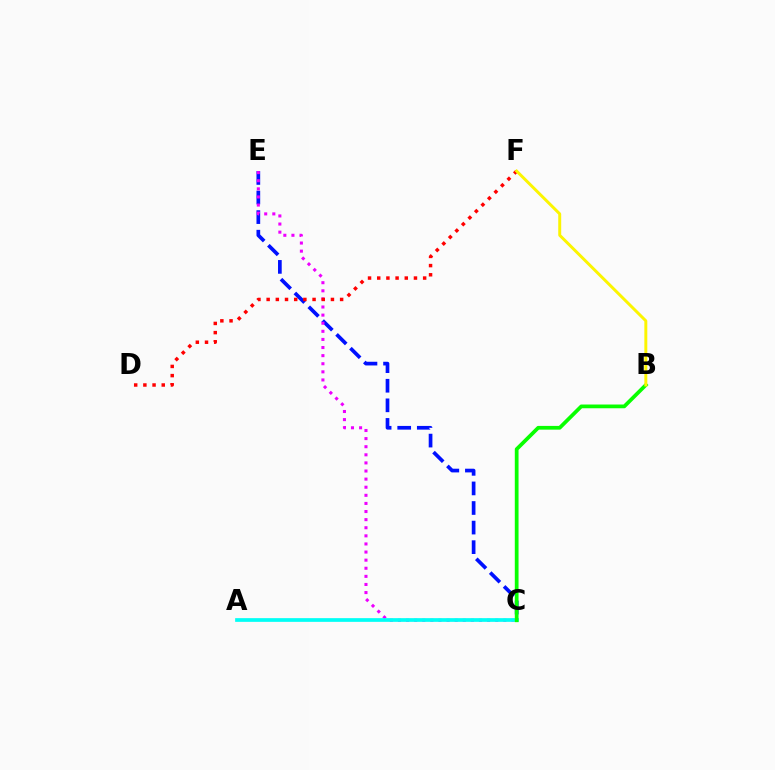{('C', 'E'): [{'color': '#0010ff', 'line_style': 'dashed', 'thickness': 2.66}, {'color': '#ee00ff', 'line_style': 'dotted', 'thickness': 2.2}], ('A', 'C'): [{'color': '#00fff6', 'line_style': 'solid', 'thickness': 2.67}], ('D', 'F'): [{'color': '#ff0000', 'line_style': 'dotted', 'thickness': 2.5}], ('B', 'C'): [{'color': '#08ff00', 'line_style': 'solid', 'thickness': 2.69}], ('B', 'F'): [{'color': '#fcf500', 'line_style': 'solid', 'thickness': 2.13}]}